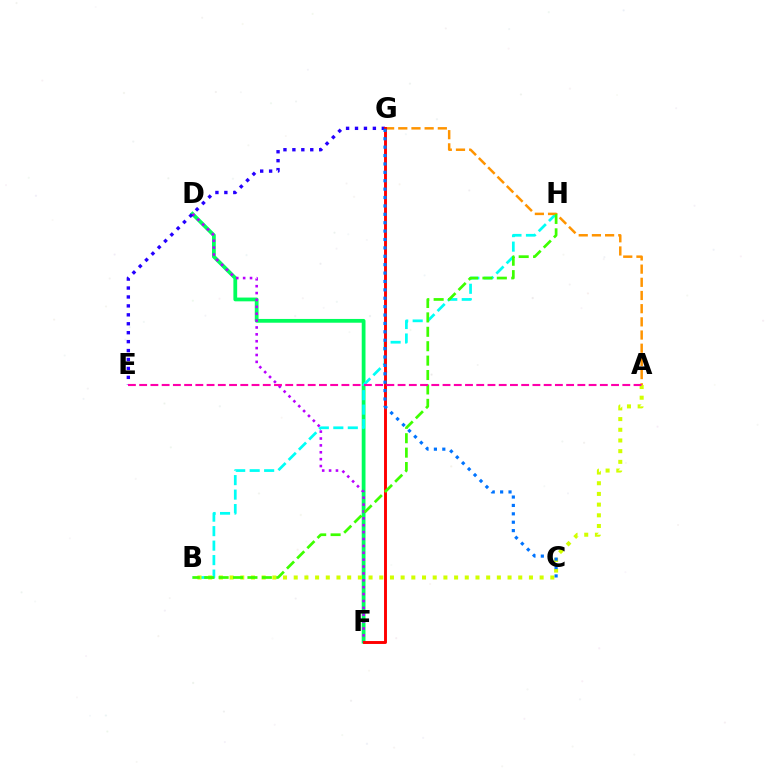{('D', 'F'): [{'color': '#00ff5c', 'line_style': 'solid', 'thickness': 2.72}, {'color': '#b900ff', 'line_style': 'dotted', 'thickness': 1.87}], ('B', 'H'): [{'color': '#00fff6', 'line_style': 'dashed', 'thickness': 1.97}, {'color': '#3dff00', 'line_style': 'dashed', 'thickness': 1.96}], ('A', 'B'): [{'color': '#d1ff00', 'line_style': 'dotted', 'thickness': 2.9}], ('A', 'G'): [{'color': '#ff9400', 'line_style': 'dashed', 'thickness': 1.79}], ('E', 'G'): [{'color': '#2500ff', 'line_style': 'dotted', 'thickness': 2.43}], ('F', 'G'): [{'color': '#ff0000', 'line_style': 'solid', 'thickness': 2.1}], ('C', 'G'): [{'color': '#0074ff', 'line_style': 'dotted', 'thickness': 2.28}], ('A', 'E'): [{'color': '#ff00ac', 'line_style': 'dashed', 'thickness': 1.53}]}